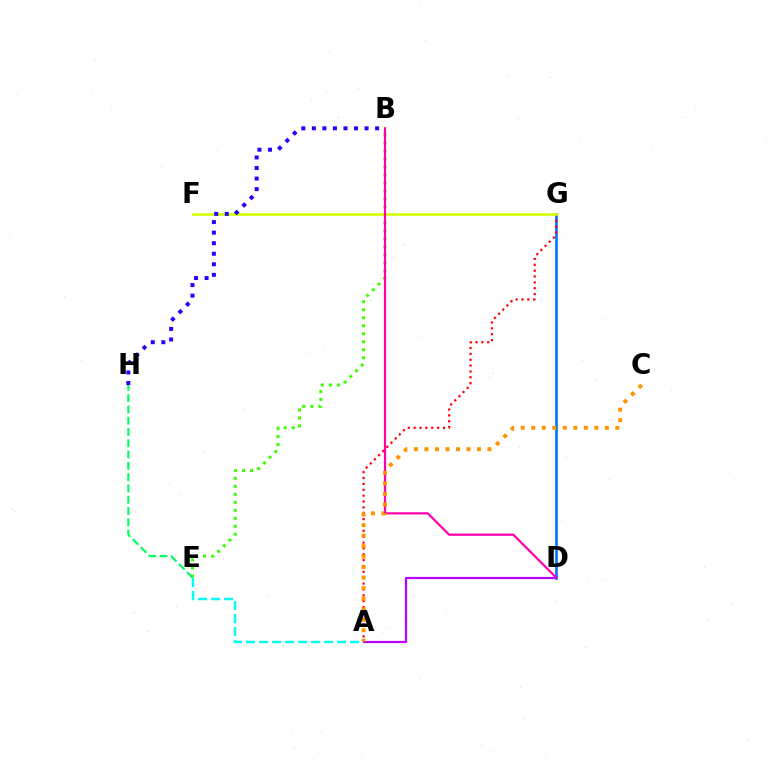{('A', 'E'): [{'color': '#00fff6', 'line_style': 'dashed', 'thickness': 1.77}], ('B', 'E'): [{'color': '#3dff00', 'line_style': 'dotted', 'thickness': 2.17}], ('D', 'G'): [{'color': '#0074ff', 'line_style': 'solid', 'thickness': 1.9}], ('A', 'G'): [{'color': '#ff0000', 'line_style': 'dotted', 'thickness': 1.59}], ('F', 'G'): [{'color': '#d1ff00', 'line_style': 'solid', 'thickness': 1.89}], ('B', 'D'): [{'color': '#ff00ac', 'line_style': 'solid', 'thickness': 1.59}], ('A', 'D'): [{'color': '#b900ff', 'line_style': 'solid', 'thickness': 1.58}], ('B', 'H'): [{'color': '#2500ff', 'line_style': 'dotted', 'thickness': 2.86}], ('A', 'C'): [{'color': '#ff9400', 'line_style': 'dotted', 'thickness': 2.86}], ('E', 'H'): [{'color': '#00ff5c', 'line_style': 'dashed', 'thickness': 1.53}]}